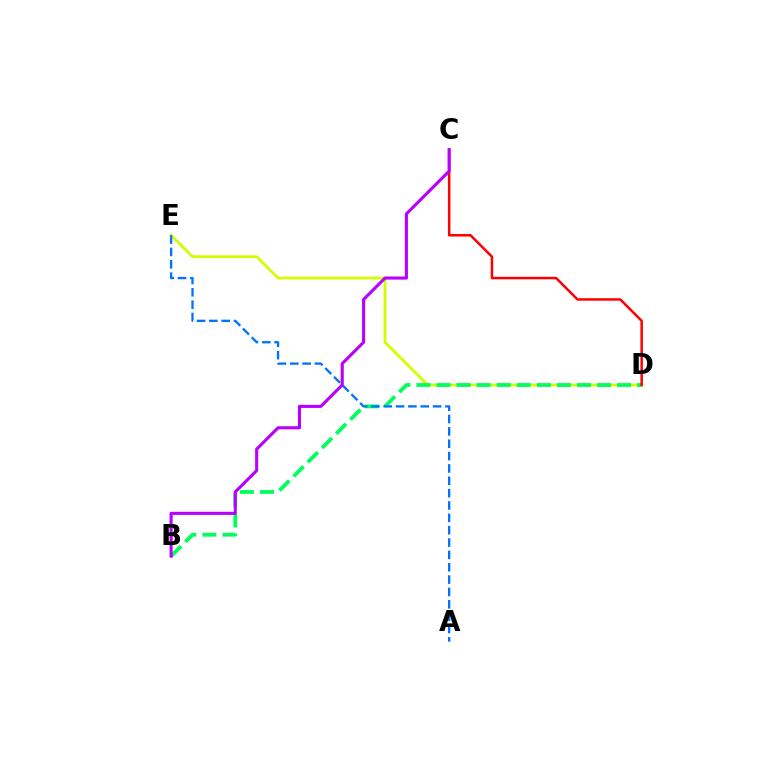{('D', 'E'): [{'color': '#d1ff00', 'line_style': 'solid', 'thickness': 2.03}], ('B', 'D'): [{'color': '#00ff5c', 'line_style': 'dashed', 'thickness': 2.73}], ('C', 'D'): [{'color': '#ff0000', 'line_style': 'solid', 'thickness': 1.8}], ('A', 'E'): [{'color': '#0074ff', 'line_style': 'dashed', 'thickness': 1.68}], ('B', 'C'): [{'color': '#b900ff', 'line_style': 'solid', 'thickness': 2.23}]}